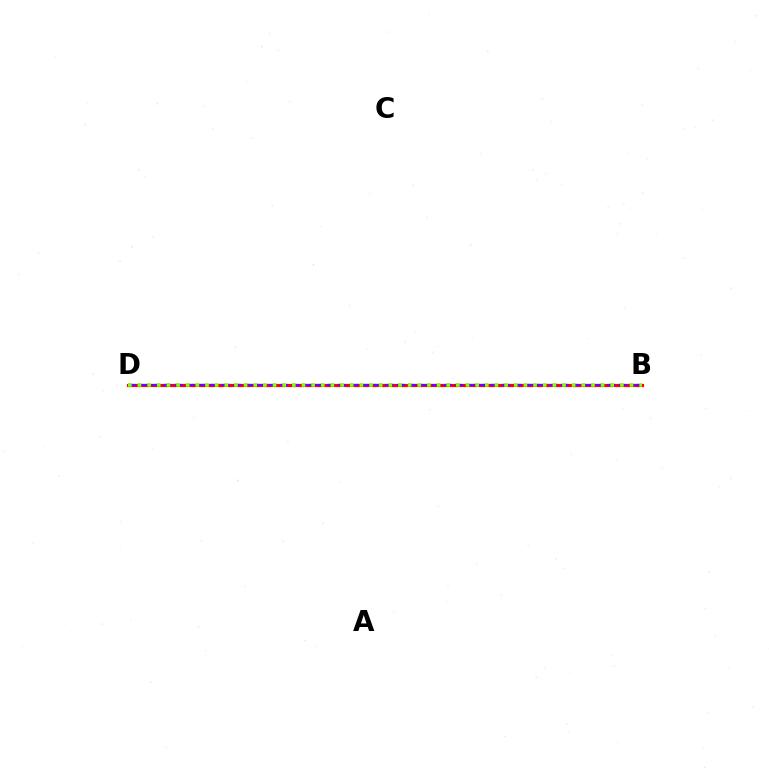{('B', 'D'): [{'color': '#00fff6', 'line_style': 'dotted', 'thickness': 2.47}, {'color': '#ff0000', 'line_style': 'solid', 'thickness': 2.25}, {'color': '#7200ff', 'line_style': 'dashed', 'thickness': 1.59}, {'color': '#84ff00', 'line_style': 'dotted', 'thickness': 2.62}]}